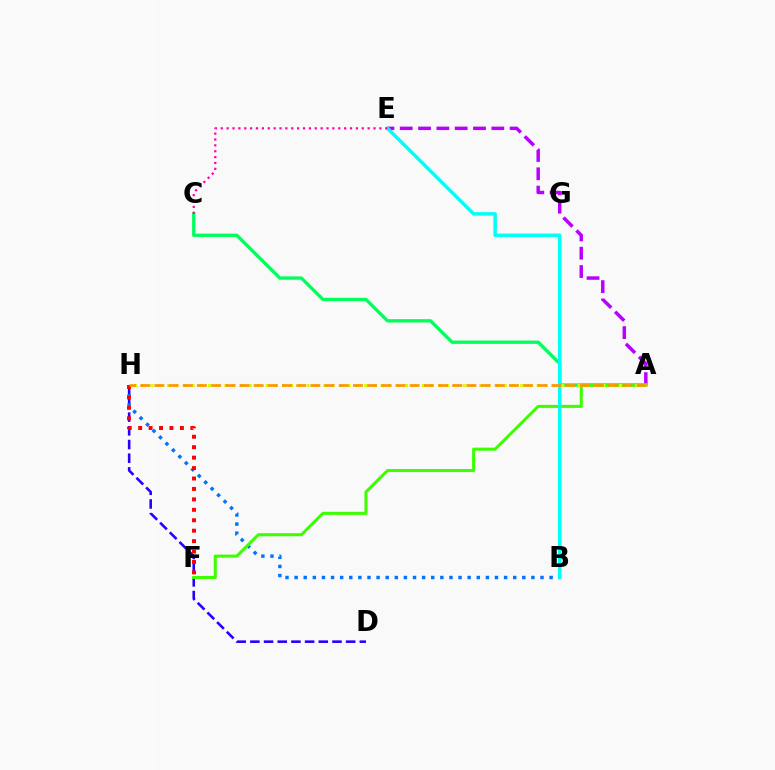{('A', 'E'): [{'color': '#b900ff', 'line_style': 'dashed', 'thickness': 2.49}], ('D', 'H'): [{'color': '#2500ff', 'line_style': 'dashed', 'thickness': 1.86}], ('B', 'H'): [{'color': '#0074ff', 'line_style': 'dotted', 'thickness': 2.47}], ('A', 'C'): [{'color': '#00ff5c', 'line_style': 'solid', 'thickness': 2.4}], ('A', 'F'): [{'color': '#3dff00', 'line_style': 'solid', 'thickness': 2.19}], ('B', 'E'): [{'color': '#00fff6', 'line_style': 'solid', 'thickness': 2.52}], ('F', 'H'): [{'color': '#ff0000', 'line_style': 'dotted', 'thickness': 2.84}], ('C', 'E'): [{'color': '#ff00ac', 'line_style': 'dotted', 'thickness': 1.6}], ('A', 'H'): [{'color': '#d1ff00', 'line_style': 'dotted', 'thickness': 2.23}, {'color': '#ff9400', 'line_style': 'dashed', 'thickness': 1.93}]}